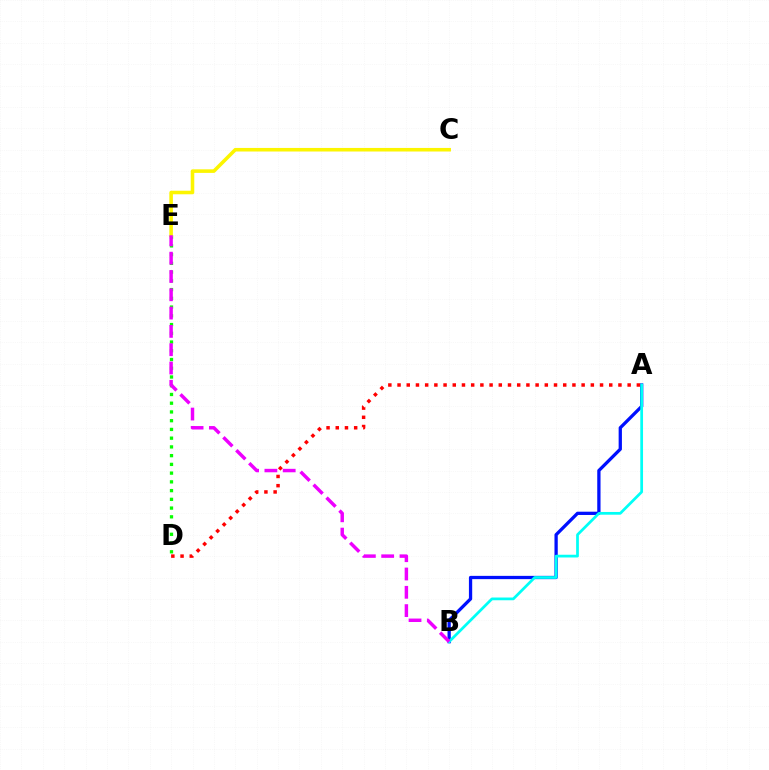{('A', 'B'): [{'color': '#0010ff', 'line_style': 'solid', 'thickness': 2.36}, {'color': '#00fff6', 'line_style': 'solid', 'thickness': 1.97}], ('D', 'E'): [{'color': '#08ff00', 'line_style': 'dotted', 'thickness': 2.37}], ('A', 'D'): [{'color': '#ff0000', 'line_style': 'dotted', 'thickness': 2.5}], ('C', 'E'): [{'color': '#fcf500', 'line_style': 'solid', 'thickness': 2.57}], ('B', 'E'): [{'color': '#ee00ff', 'line_style': 'dashed', 'thickness': 2.49}]}